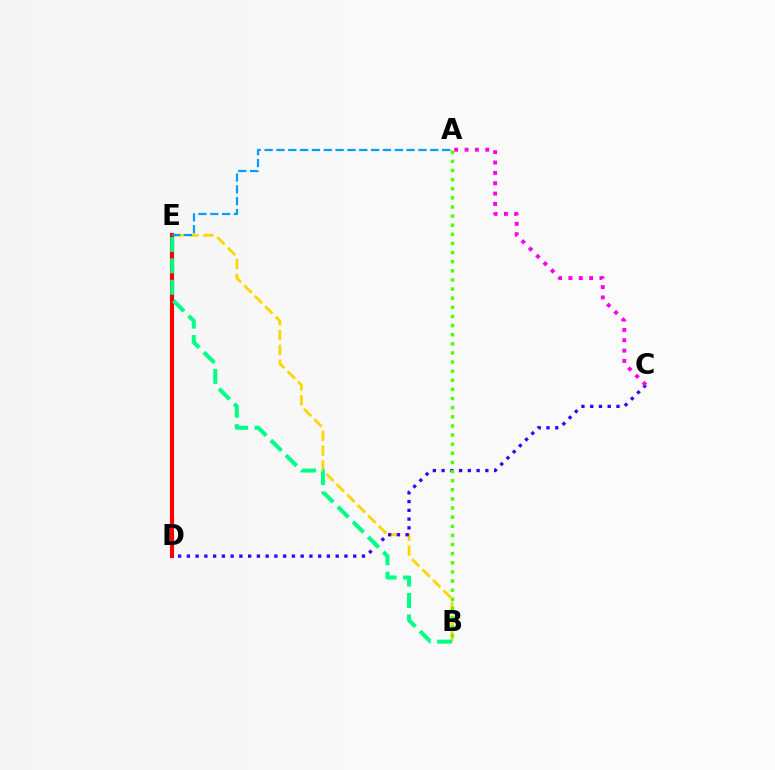{('B', 'E'): [{'color': '#ffd500', 'line_style': 'dashed', 'thickness': 2.02}, {'color': '#00ff86', 'line_style': 'dashed', 'thickness': 2.91}], ('D', 'E'): [{'color': '#ff0000', 'line_style': 'solid', 'thickness': 2.98}], ('C', 'D'): [{'color': '#3700ff', 'line_style': 'dotted', 'thickness': 2.38}], ('A', 'C'): [{'color': '#ff00ed', 'line_style': 'dotted', 'thickness': 2.81}], ('A', 'B'): [{'color': '#4fff00', 'line_style': 'dotted', 'thickness': 2.48}], ('A', 'E'): [{'color': '#009eff', 'line_style': 'dashed', 'thickness': 1.61}]}